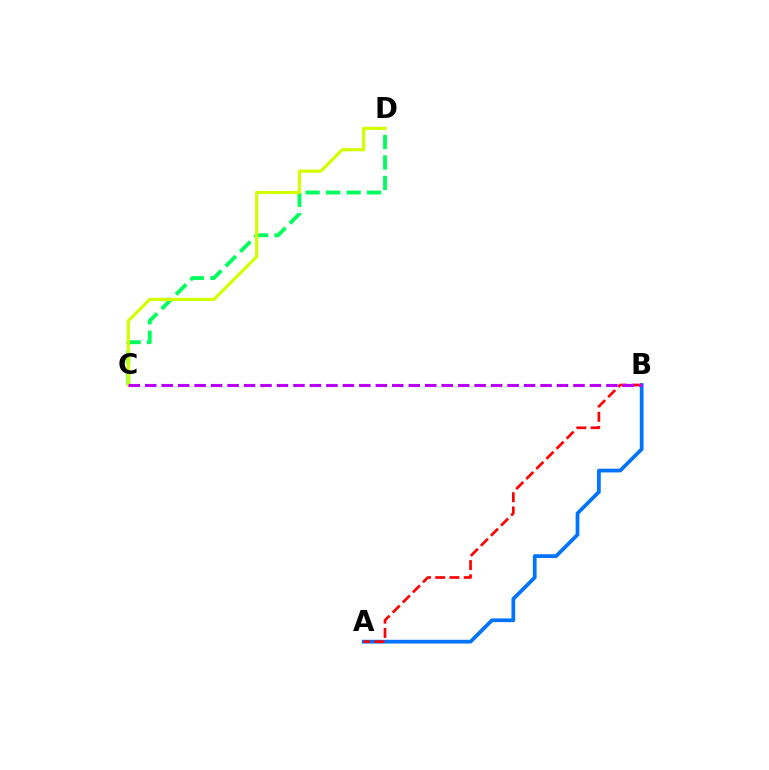{('A', 'B'): [{'color': '#0074ff', 'line_style': 'solid', 'thickness': 2.69}, {'color': '#ff0000', 'line_style': 'dashed', 'thickness': 1.94}], ('C', 'D'): [{'color': '#00ff5c', 'line_style': 'dashed', 'thickness': 2.78}, {'color': '#d1ff00', 'line_style': 'solid', 'thickness': 2.29}], ('B', 'C'): [{'color': '#b900ff', 'line_style': 'dashed', 'thickness': 2.24}]}